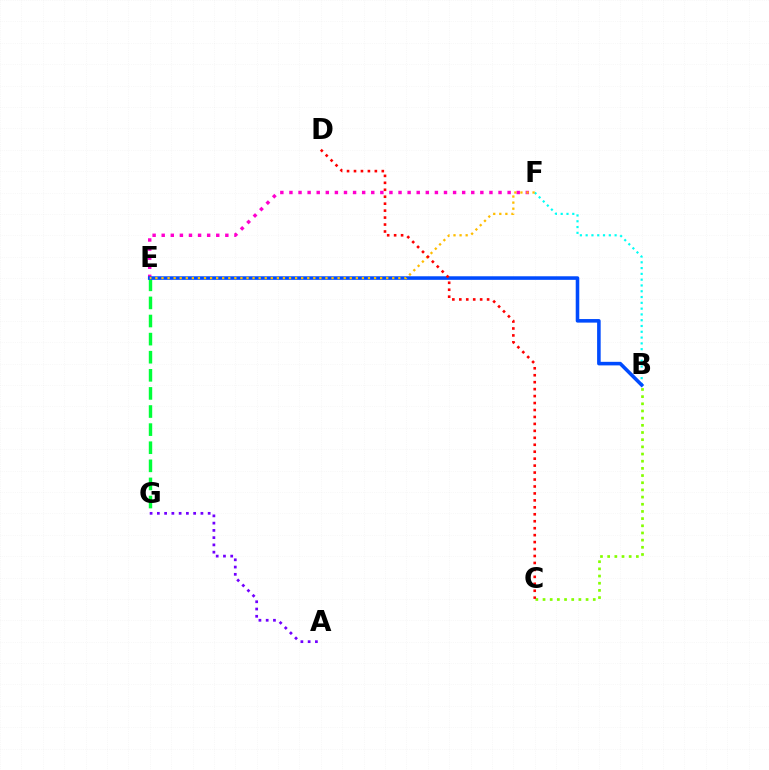{('B', 'F'): [{'color': '#00fff6', 'line_style': 'dotted', 'thickness': 1.57}], ('B', 'C'): [{'color': '#84ff00', 'line_style': 'dotted', 'thickness': 1.95}], ('E', 'F'): [{'color': '#ff00cf', 'line_style': 'dotted', 'thickness': 2.47}, {'color': '#ffbd00', 'line_style': 'dotted', 'thickness': 1.65}], ('E', 'G'): [{'color': '#00ff39', 'line_style': 'dashed', 'thickness': 2.46}], ('B', 'E'): [{'color': '#004bff', 'line_style': 'solid', 'thickness': 2.57}], ('C', 'D'): [{'color': '#ff0000', 'line_style': 'dotted', 'thickness': 1.89}], ('A', 'G'): [{'color': '#7200ff', 'line_style': 'dotted', 'thickness': 1.97}]}